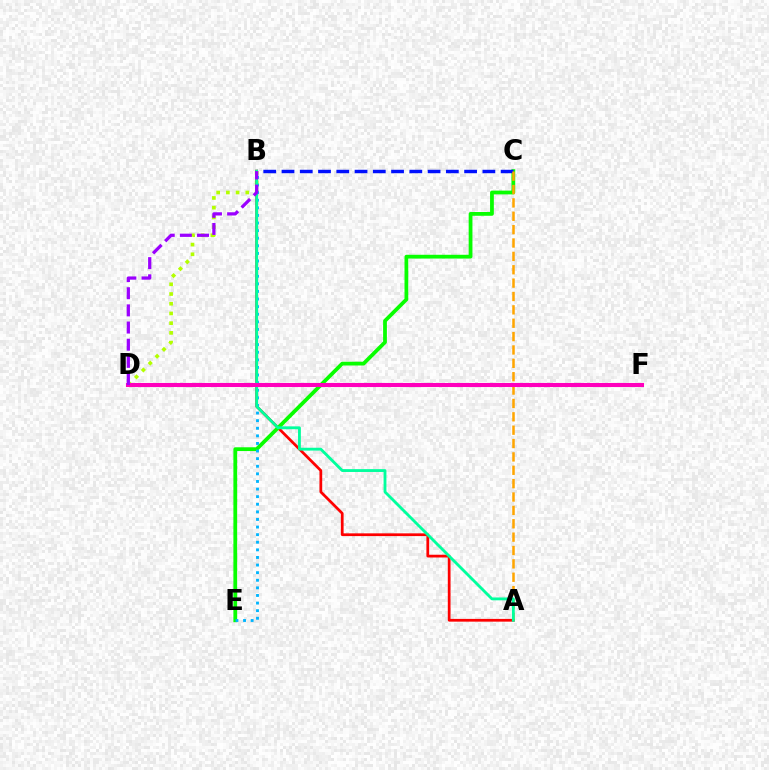{('B', 'D'): [{'color': '#b3ff00', 'line_style': 'dotted', 'thickness': 2.64}, {'color': '#9b00ff', 'line_style': 'dashed', 'thickness': 2.33}], ('A', 'B'): [{'color': '#ff0000', 'line_style': 'solid', 'thickness': 1.98}, {'color': '#00ff9d', 'line_style': 'solid', 'thickness': 2.04}], ('C', 'E'): [{'color': '#08ff00', 'line_style': 'solid', 'thickness': 2.72}], ('B', 'C'): [{'color': '#0010ff', 'line_style': 'dashed', 'thickness': 2.48}], ('B', 'E'): [{'color': '#00b5ff', 'line_style': 'dotted', 'thickness': 2.07}], ('A', 'C'): [{'color': '#ffa500', 'line_style': 'dashed', 'thickness': 1.82}], ('D', 'F'): [{'color': '#ff00bd', 'line_style': 'solid', 'thickness': 2.93}]}